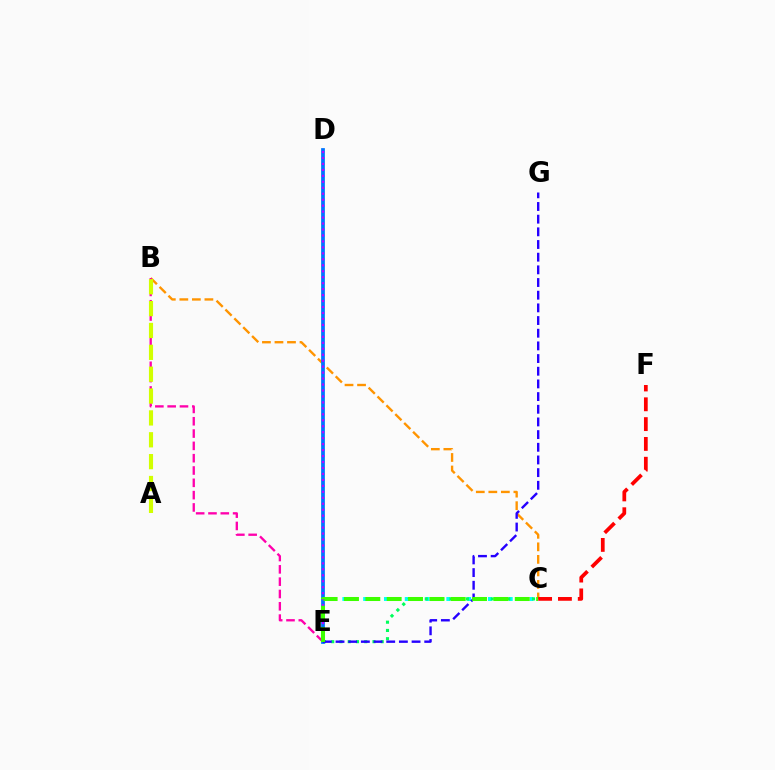{('B', 'C'): [{'color': '#ff9400', 'line_style': 'dashed', 'thickness': 1.7}], ('C', 'E'): [{'color': '#00fff6', 'line_style': 'dotted', 'thickness': 2.83}, {'color': '#00ff5c', 'line_style': 'dotted', 'thickness': 2.24}, {'color': '#3dff00', 'line_style': 'dashed', 'thickness': 2.9}], ('C', 'F'): [{'color': '#ff0000', 'line_style': 'dashed', 'thickness': 2.69}], ('B', 'E'): [{'color': '#ff00ac', 'line_style': 'dashed', 'thickness': 1.67}], ('D', 'E'): [{'color': '#0074ff', 'line_style': 'solid', 'thickness': 2.7}, {'color': '#b900ff', 'line_style': 'dotted', 'thickness': 1.62}], ('E', 'G'): [{'color': '#2500ff', 'line_style': 'dashed', 'thickness': 1.72}], ('A', 'B'): [{'color': '#d1ff00', 'line_style': 'dashed', 'thickness': 2.97}]}